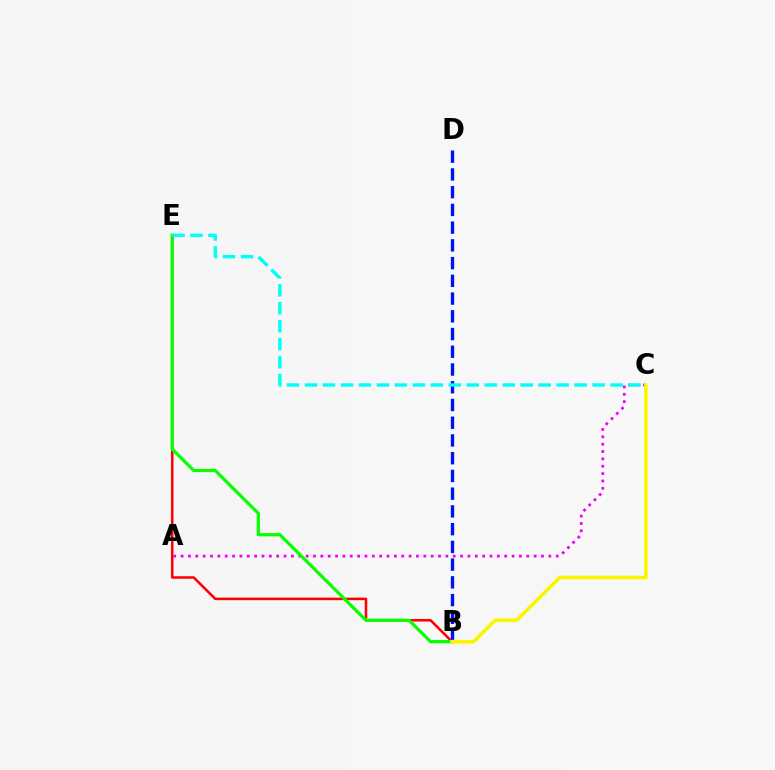{('A', 'C'): [{'color': '#ee00ff', 'line_style': 'dotted', 'thickness': 2.0}], ('B', 'E'): [{'color': '#ff0000', 'line_style': 'solid', 'thickness': 1.82}, {'color': '#08ff00', 'line_style': 'solid', 'thickness': 2.32}], ('B', 'D'): [{'color': '#0010ff', 'line_style': 'dashed', 'thickness': 2.41}], ('B', 'C'): [{'color': '#fcf500', 'line_style': 'solid', 'thickness': 2.58}], ('C', 'E'): [{'color': '#00fff6', 'line_style': 'dashed', 'thickness': 2.44}]}